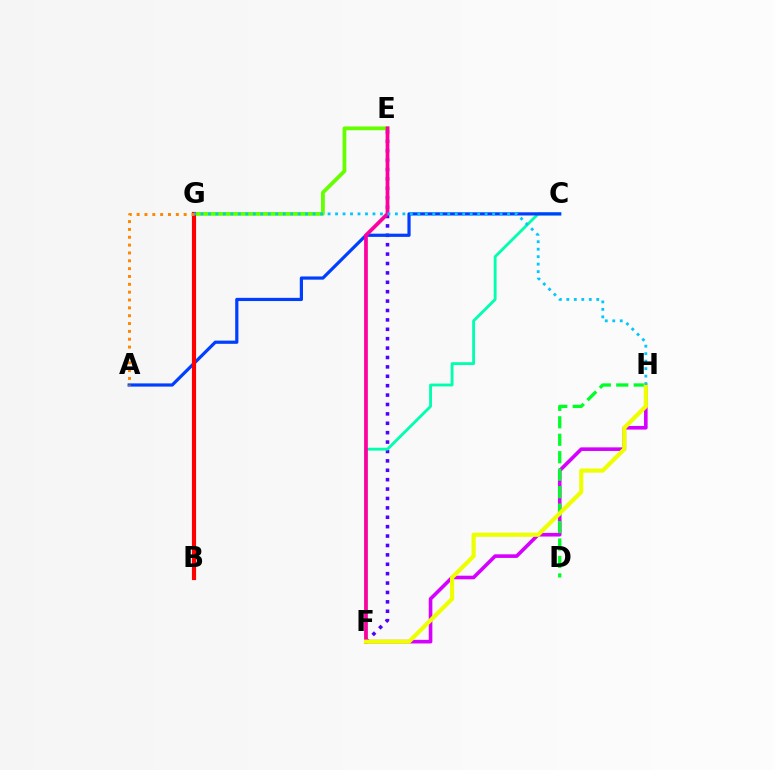{('E', 'F'): [{'color': '#4f00ff', 'line_style': 'dotted', 'thickness': 2.55}, {'color': '#ff00a0', 'line_style': 'solid', 'thickness': 2.68}], ('C', 'F'): [{'color': '#00ffaf', 'line_style': 'solid', 'thickness': 2.05}], ('E', 'G'): [{'color': '#66ff00', 'line_style': 'solid', 'thickness': 2.73}], ('A', 'C'): [{'color': '#003fff', 'line_style': 'solid', 'thickness': 2.31}], ('B', 'G'): [{'color': '#ff0000', 'line_style': 'solid', 'thickness': 2.99}], ('F', 'H'): [{'color': '#d600ff', 'line_style': 'solid', 'thickness': 2.6}, {'color': '#eeff00', 'line_style': 'solid', 'thickness': 2.99}], ('D', 'H'): [{'color': '#00ff27', 'line_style': 'dashed', 'thickness': 2.37}], ('A', 'G'): [{'color': '#ff8800', 'line_style': 'dotted', 'thickness': 2.13}], ('G', 'H'): [{'color': '#00c7ff', 'line_style': 'dotted', 'thickness': 2.03}]}